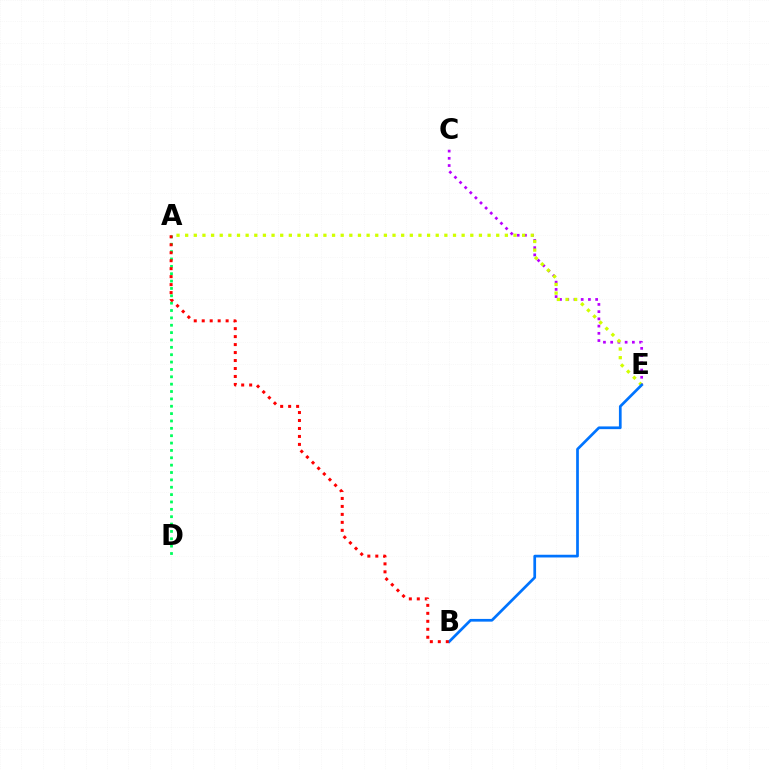{('A', 'D'): [{'color': '#00ff5c', 'line_style': 'dotted', 'thickness': 2.0}], ('C', 'E'): [{'color': '#b900ff', 'line_style': 'dotted', 'thickness': 1.96}], ('A', 'E'): [{'color': '#d1ff00', 'line_style': 'dotted', 'thickness': 2.35}], ('B', 'E'): [{'color': '#0074ff', 'line_style': 'solid', 'thickness': 1.95}], ('A', 'B'): [{'color': '#ff0000', 'line_style': 'dotted', 'thickness': 2.17}]}